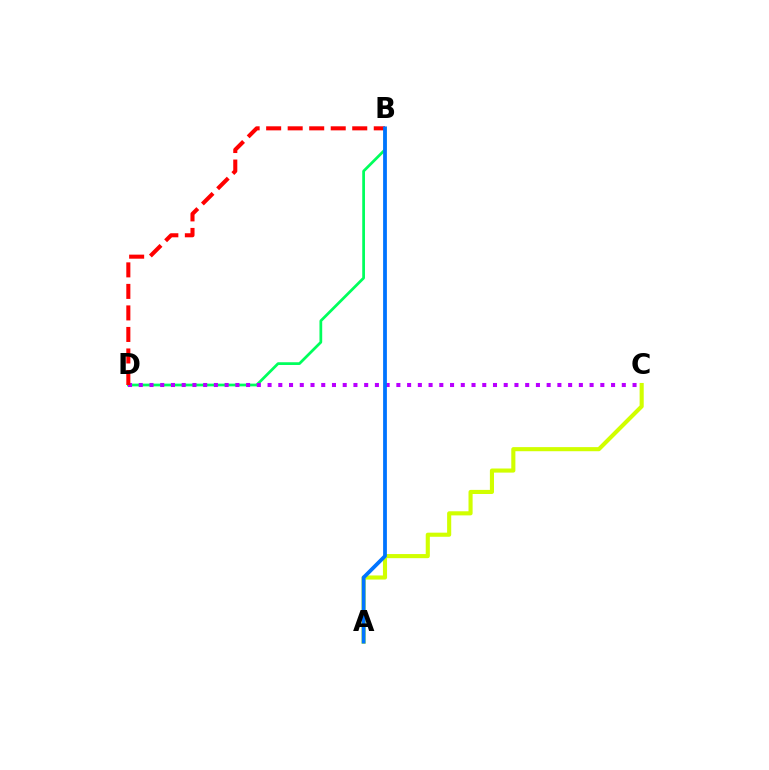{('B', 'D'): [{'color': '#00ff5c', 'line_style': 'solid', 'thickness': 1.97}, {'color': '#ff0000', 'line_style': 'dashed', 'thickness': 2.92}], ('C', 'D'): [{'color': '#b900ff', 'line_style': 'dotted', 'thickness': 2.92}], ('A', 'C'): [{'color': '#d1ff00', 'line_style': 'solid', 'thickness': 2.96}], ('A', 'B'): [{'color': '#0074ff', 'line_style': 'solid', 'thickness': 2.72}]}